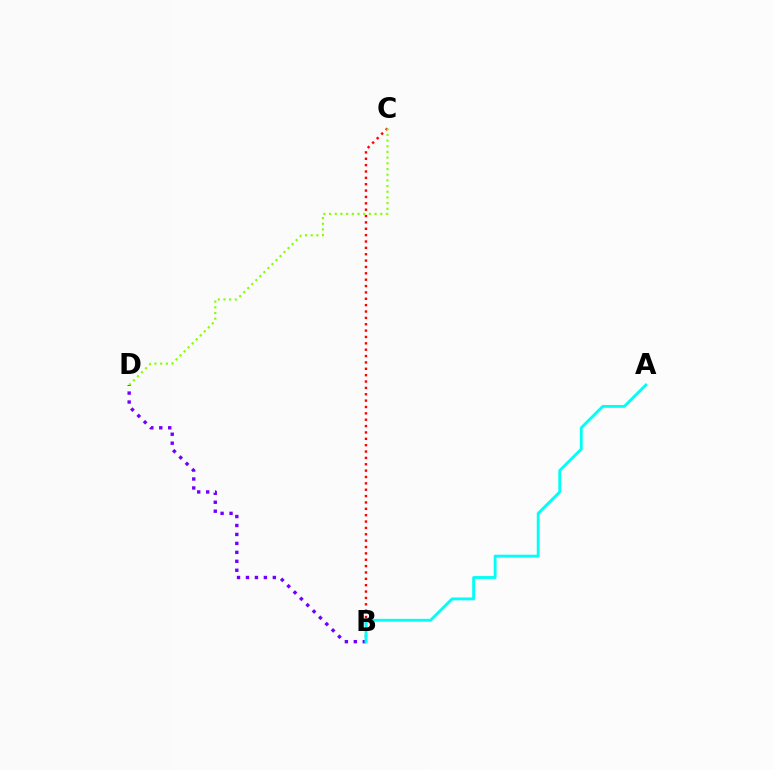{('B', 'C'): [{'color': '#ff0000', 'line_style': 'dotted', 'thickness': 1.73}], ('B', 'D'): [{'color': '#7200ff', 'line_style': 'dotted', 'thickness': 2.43}], ('A', 'B'): [{'color': '#00fff6', 'line_style': 'solid', 'thickness': 2.06}], ('C', 'D'): [{'color': '#84ff00', 'line_style': 'dotted', 'thickness': 1.54}]}